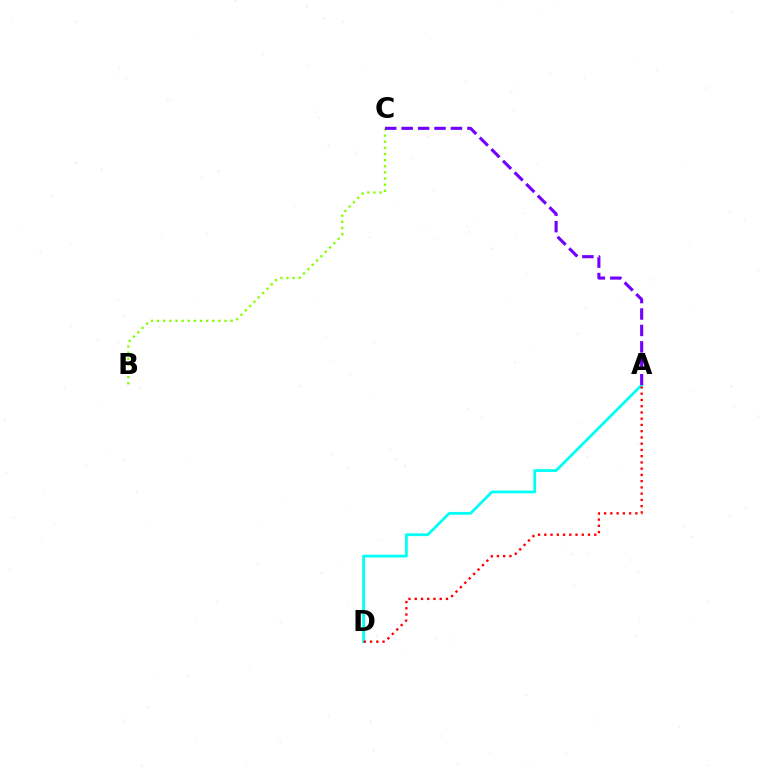{('B', 'C'): [{'color': '#84ff00', 'line_style': 'dotted', 'thickness': 1.67}], ('A', 'D'): [{'color': '#00fff6', 'line_style': 'solid', 'thickness': 2.01}, {'color': '#ff0000', 'line_style': 'dotted', 'thickness': 1.7}], ('A', 'C'): [{'color': '#7200ff', 'line_style': 'dashed', 'thickness': 2.23}]}